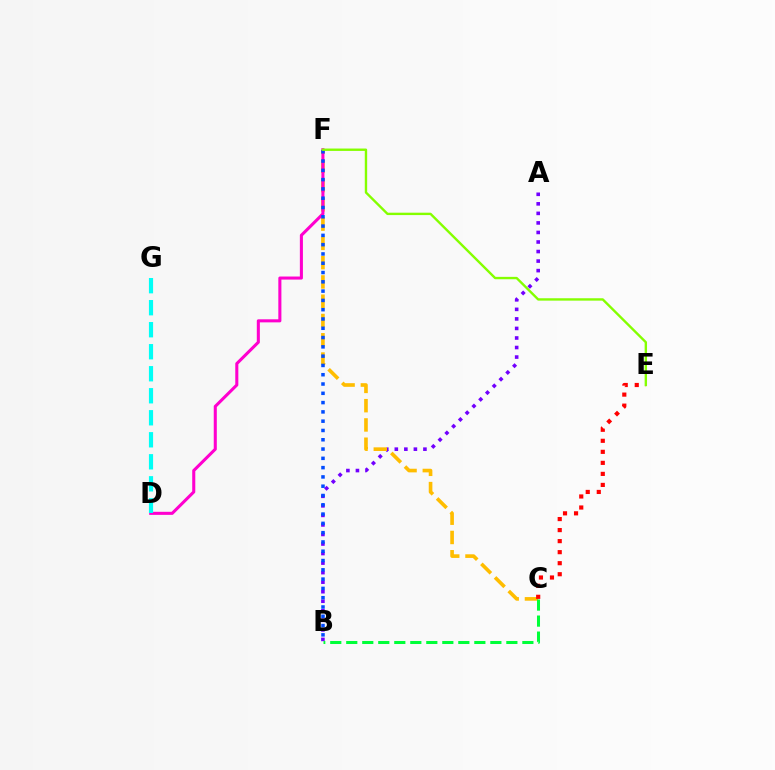{('A', 'B'): [{'color': '#7200ff', 'line_style': 'dotted', 'thickness': 2.59}], ('C', 'F'): [{'color': '#ffbd00', 'line_style': 'dashed', 'thickness': 2.62}], ('D', 'F'): [{'color': '#ff00cf', 'line_style': 'solid', 'thickness': 2.21}], ('B', 'F'): [{'color': '#004bff', 'line_style': 'dotted', 'thickness': 2.52}], ('C', 'E'): [{'color': '#ff0000', 'line_style': 'dotted', 'thickness': 3.0}], ('D', 'G'): [{'color': '#00fff6', 'line_style': 'dashed', 'thickness': 2.99}], ('E', 'F'): [{'color': '#84ff00', 'line_style': 'solid', 'thickness': 1.72}], ('B', 'C'): [{'color': '#00ff39', 'line_style': 'dashed', 'thickness': 2.17}]}